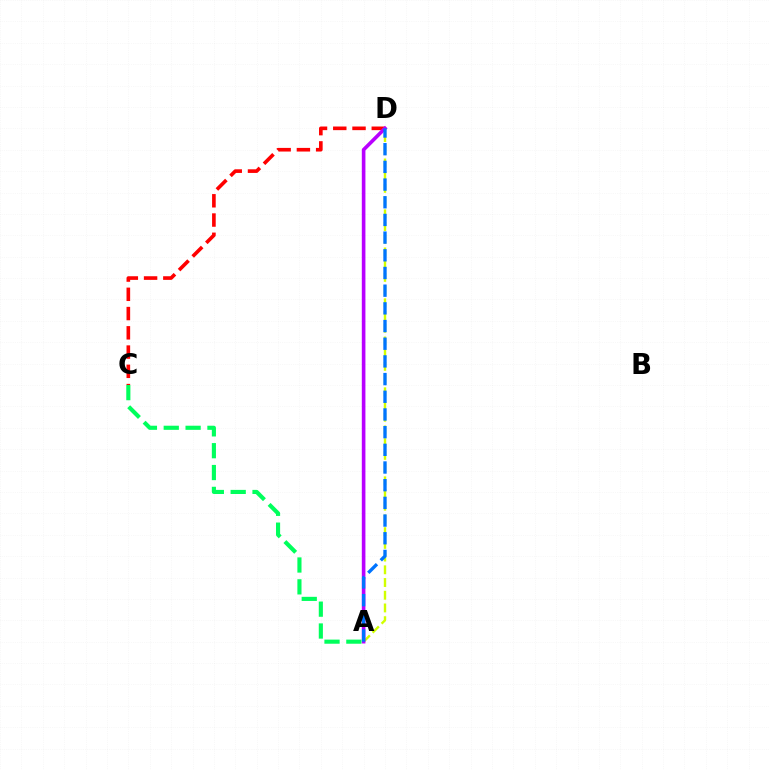{('A', 'D'): [{'color': '#d1ff00', 'line_style': 'dashed', 'thickness': 1.73}, {'color': '#b900ff', 'line_style': 'solid', 'thickness': 2.6}, {'color': '#0074ff', 'line_style': 'dashed', 'thickness': 2.4}], ('C', 'D'): [{'color': '#ff0000', 'line_style': 'dashed', 'thickness': 2.62}], ('A', 'C'): [{'color': '#00ff5c', 'line_style': 'dashed', 'thickness': 2.97}]}